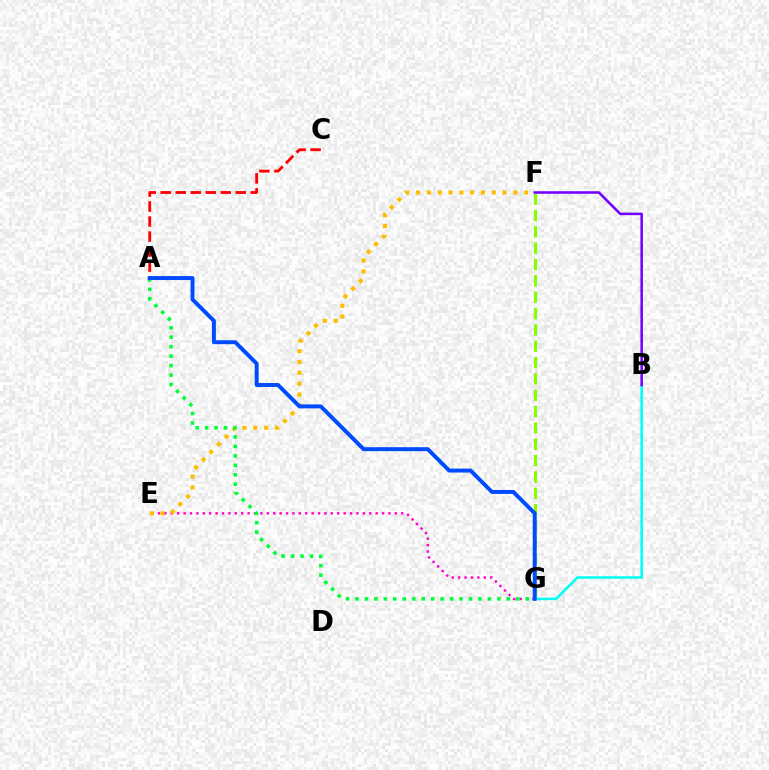{('A', 'C'): [{'color': '#ff0000', 'line_style': 'dashed', 'thickness': 2.04}], ('F', 'G'): [{'color': '#84ff00', 'line_style': 'dashed', 'thickness': 2.22}], ('E', 'G'): [{'color': '#ff00cf', 'line_style': 'dotted', 'thickness': 1.74}], ('E', 'F'): [{'color': '#ffbd00', 'line_style': 'dotted', 'thickness': 2.94}], ('B', 'G'): [{'color': '#00fff6', 'line_style': 'solid', 'thickness': 1.84}], ('A', 'G'): [{'color': '#00ff39', 'line_style': 'dotted', 'thickness': 2.57}, {'color': '#004bff', 'line_style': 'solid', 'thickness': 2.84}], ('B', 'F'): [{'color': '#7200ff', 'line_style': 'solid', 'thickness': 1.83}]}